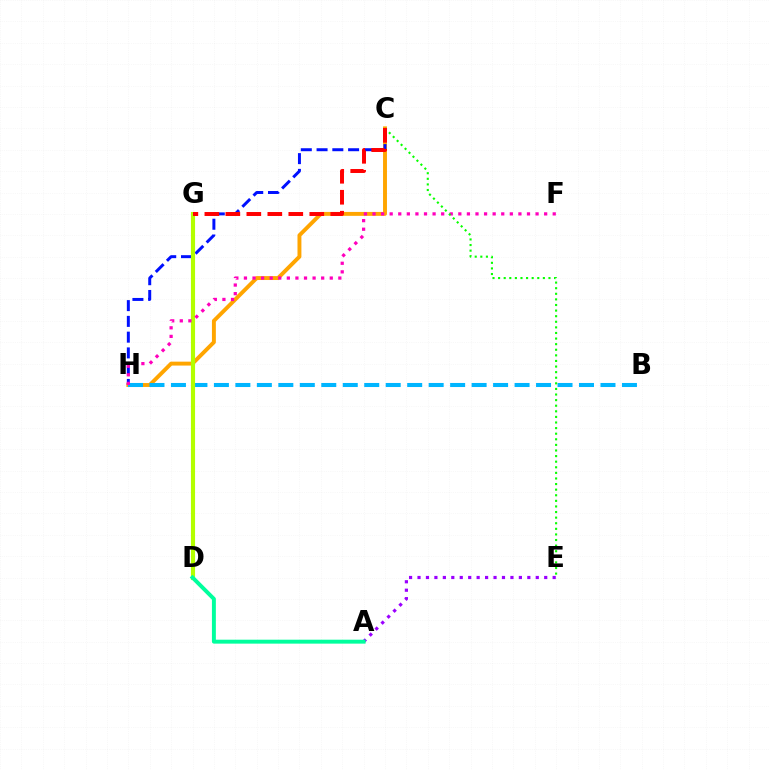{('C', 'H'): [{'color': '#ffa500', 'line_style': 'solid', 'thickness': 2.82}, {'color': '#0010ff', 'line_style': 'dashed', 'thickness': 2.14}], ('B', 'H'): [{'color': '#00b5ff', 'line_style': 'dashed', 'thickness': 2.92}], ('D', 'G'): [{'color': '#b3ff00', 'line_style': 'solid', 'thickness': 2.97}], ('A', 'E'): [{'color': '#9b00ff', 'line_style': 'dotted', 'thickness': 2.3}], ('F', 'H'): [{'color': '#ff00bd', 'line_style': 'dotted', 'thickness': 2.33}], ('C', 'E'): [{'color': '#08ff00', 'line_style': 'dotted', 'thickness': 1.52}], ('A', 'D'): [{'color': '#00ff9d', 'line_style': 'solid', 'thickness': 2.83}], ('C', 'G'): [{'color': '#ff0000', 'line_style': 'dashed', 'thickness': 2.85}]}